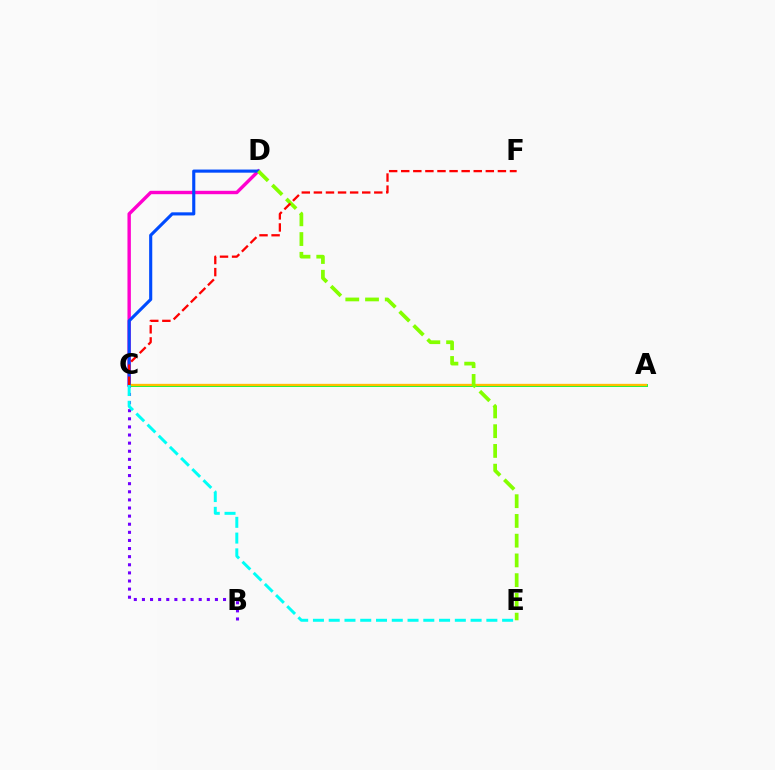{('B', 'C'): [{'color': '#7200ff', 'line_style': 'dotted', 'thickness': 2.2}], ('C', 'D'): [{'color': '#ff00cf', 'line_style': 'solid', 'thickness': 2.45}, {'color': '#004bff', 'line_style': 'solid', 'thickness': 2.25}], ('A', 'C'): [{'color': '#00ff39', 'line_style': 'solid', 'thickness': 2.08}, {'color': '#ffbd00', 'line_style': 'solid', 'thickness': 1.67}], ('D', 'E'): [{'color': '#84ff00', 'line_style': 'dashed', 'thickness': 2.68}], ('C', 'F'): [{'color': '#ff0000', 'line_style': 'dashed', 'thickness': 1.64}], ('C', 'E'): [{'color': '#00fff6', 'line_style': 'dashed', 'thickness': 2.14}]}